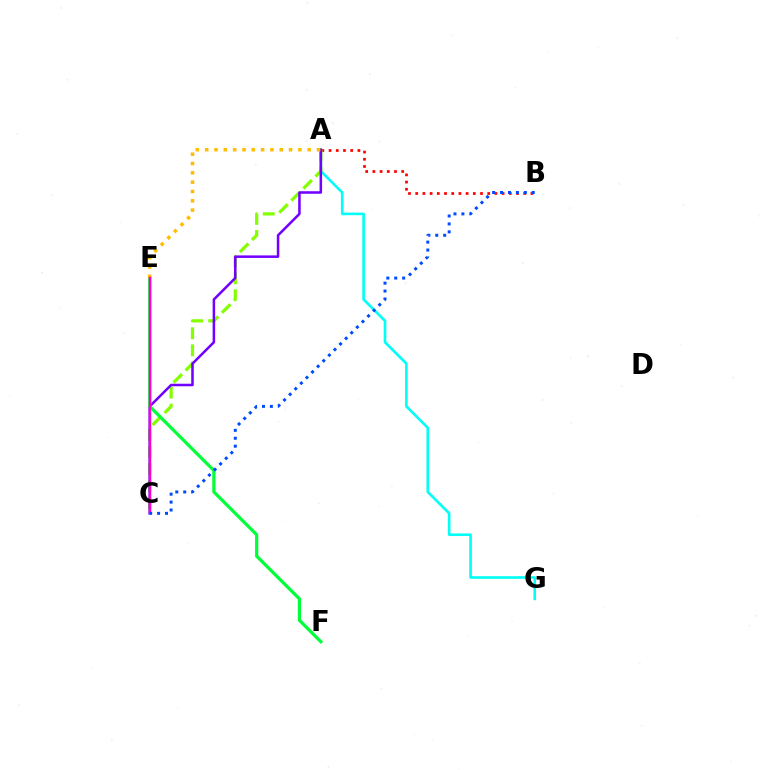{('A', 'G'): [{'color': '#00fff6', 'line_style': 'solid', 'thickness': 1.89}], ('A', 'B'): [{'color': '#ff0000', 'line_style': 'dotted', 'thickness': 1.96}], ('A', 'C'): [{'color': '#84ff00', 'line_style': 'dashed', 'thickness': 2.32}, {'color': '#7200ff', 'line_style': 'solid', 'thickness': 1.82}], ('E', 'F'): [{'color': '#00ff39', 'line_style': 'solid', 'thickness': 2.32}], ('A', 'E'): [{'color': '#ffbd00', 'line_style': 'dotted', 'thickness': 2.53}], ('C', 'E'): [{'color': '#ff00cf', 'line_style': 'solid', 'thickness': 1.75}], ('B', 'C'): [{'color': '#004bff', 'line_style': 'dotted', 'thickness': 2.15}]}